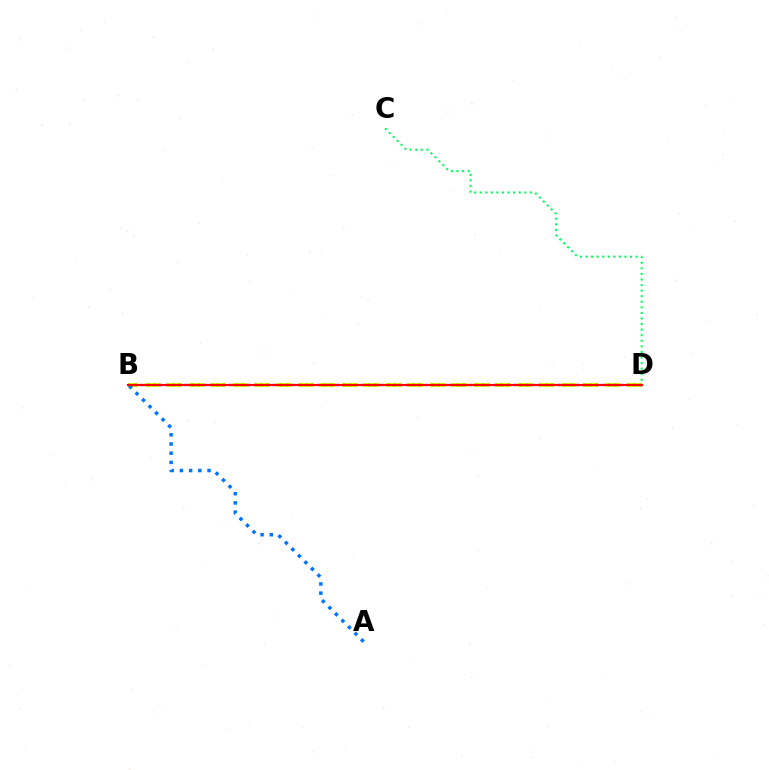{('B', 'D'): [{'color': '#d1ff00', 'line_style': 'dashed', 'thickness': 2.97}, {'color': '#b900ff', 'line_style': 'dotted', 'thickness': 1.72}, {'color': '#ff0000', 'line_style': 'solid', 'thickness': 1.53}], ('C', 'D'): [{'color': '#00ff5c', 'line_style': 'dotted', 'thickness': 1.51}], ('A', 'B'): [{'color': '#0074ff', 'line_style': 'dotted', 'thickness': 2.5}]}